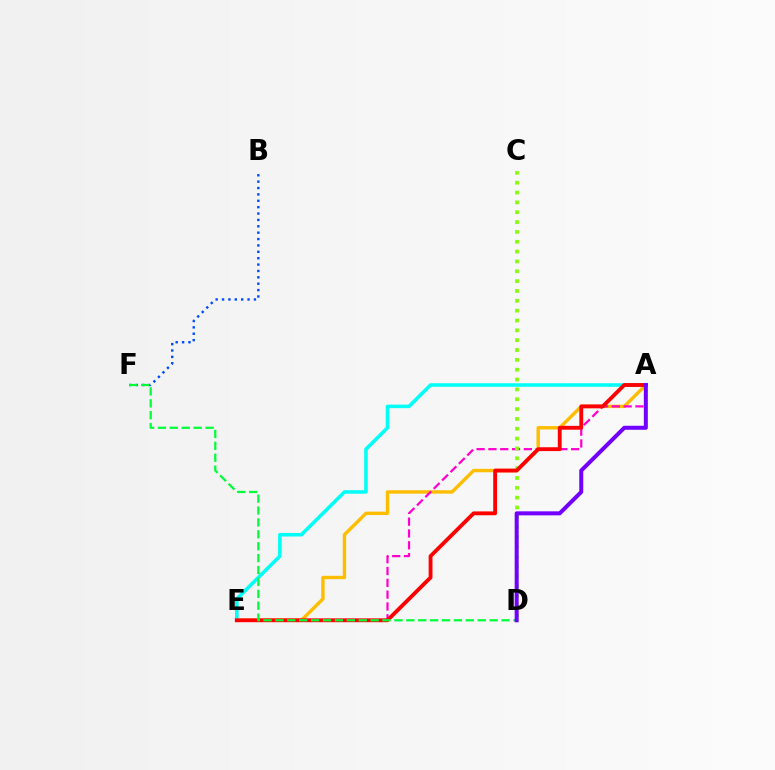{('A', 'E'): [{'color': '#ffbd00', 'line_style': 'solid', 'thickness': 2.45}, {'color': '#ff00cf', 'line_style': 'dashed', 'thickness': 1.61}, {'color': '#00fff6', 'line_style': 'solid', 'thickness': 2.55}, {'color': '#ff0000', 'line_style': 'solid', 'thickness': 2.77}], ('C', 'D'): [{'color': '#84ff00', 'line_style': 'dotted', 'thickness': 2.67}], ('B', 'F'): [{'color': '#004bff', 'line_style': 'dotted', 'thickness': 1.73}], ('D', 'F'): [{'color': '#00ff39', 'line_style': 'dashed', 'thickness': 1.62}], ('A', 'D'): [{'color': '#7200ff', 'line_style': 'solid', 'thickness': 2.89}]}